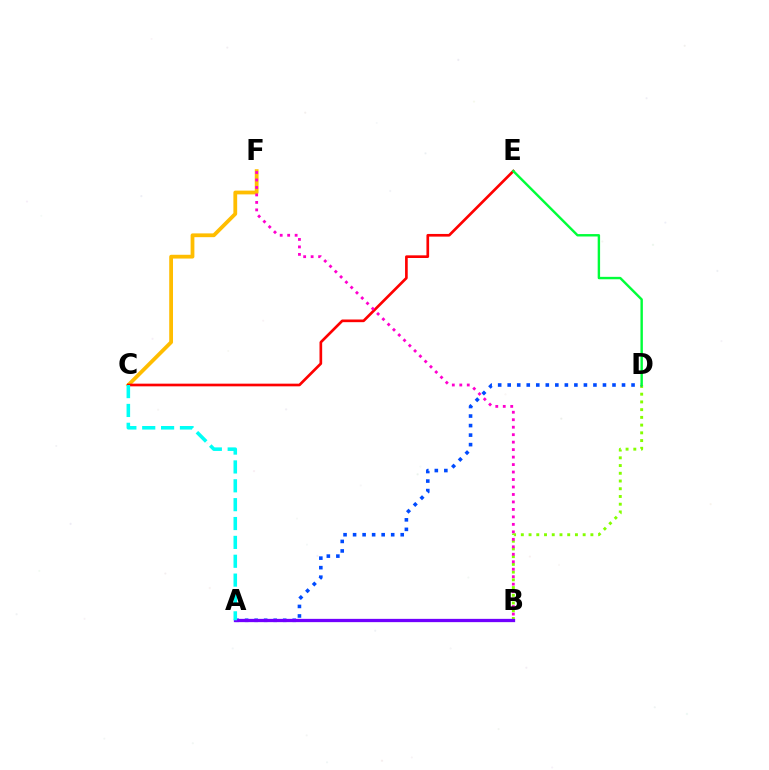{('B', 'D'): [{'color': '#84ff00', 'line_style': 'dotted', 'thickness': 2.1}], ('C', 'F'): [{'color': '#ffbd00', 'line_style': 'solid', 'thickness': 2.72}], ('C', 'E'): [{'color': '#ff0000', 'line_style': 'solid', 'thickness': 1.92}], ('A', 'D'): [{'color': '#004bff', 'line_style': 'dotted', 'thickness': 2.59}], ('D', 'E'): [{'color': '#00ff39', 'line_style': 'solid', 'thickness': 1.74}], ('B', 'F'): [{'color': '#ff00cf', 'line_style': 'dotted', 'thickness': 2.03}], ('A', 'B'): [{'color': '#7200ff', 'line_style': 'solid', 'thickness': 2.36}], ('A', 'C'): [{'color': '#00fff6', 'line_style': 'dashed', 'thickness': 2.56}]}